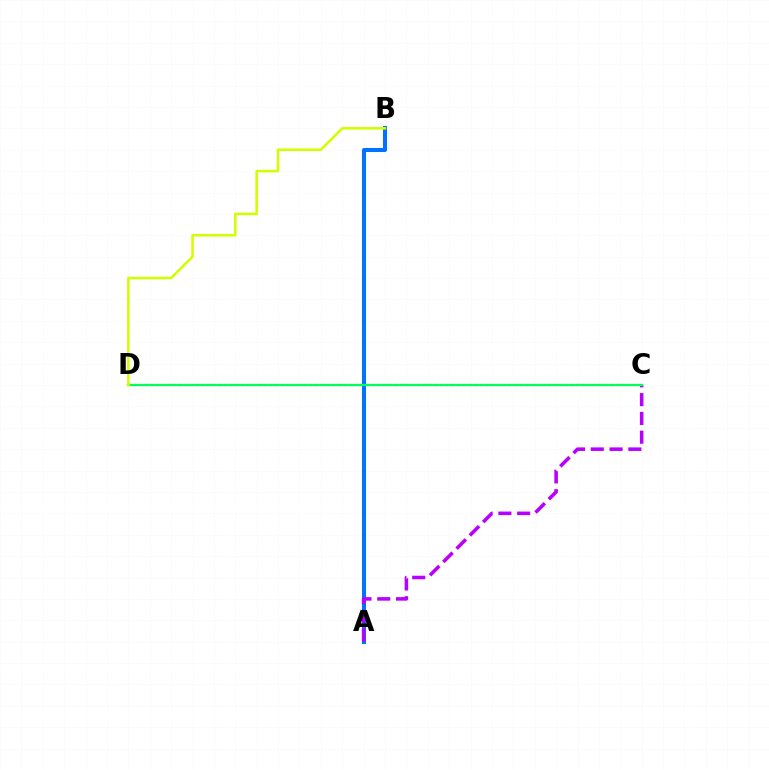{('C', 'D'): [{'color': '#ff0000', 'line_style': 'dotted', 'thickness': 1.54}, {'color': '#00ff5c', 'line_style': 'solid', 'thickness': 1.62}], ('A', 'B'): [{'color': '#0074ff', 'line_style': 'solid', 'thickness': 2.9}], ('A', 'C'): [{'color': '#b900ff', 'line_style': 'dashed', 'thickness': 2.55}], ('B', 'D'): [{'color': '#d1ff00', 'line_style': 'solid', 'thickness': 1.84}]}